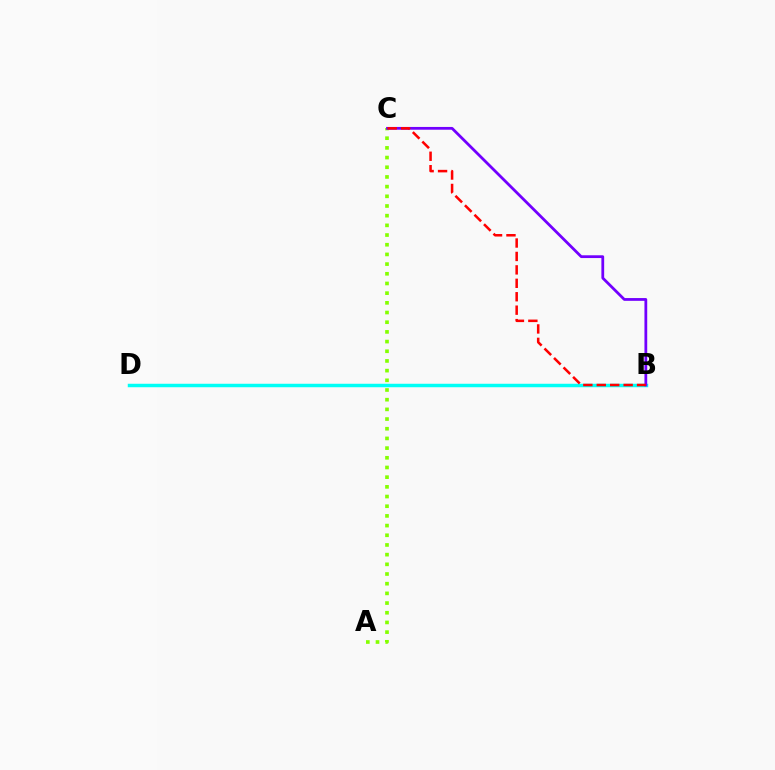{('A', 'C'): [{'color': '#84ff00', 'line_style': 'dotted', 'thickness': 2.63}], ('B', 'D'): [{'color': '#00fff6', 'line_style': 'solid', 'thickness': 2.5}], ('B', 'C'): [{'color': '#7200ff', 'line_style': 'solid', 'thickness': 2.0}, {'color': '#ff0000', 'line_style': 'dashed', 'thickness': 1.82}]}